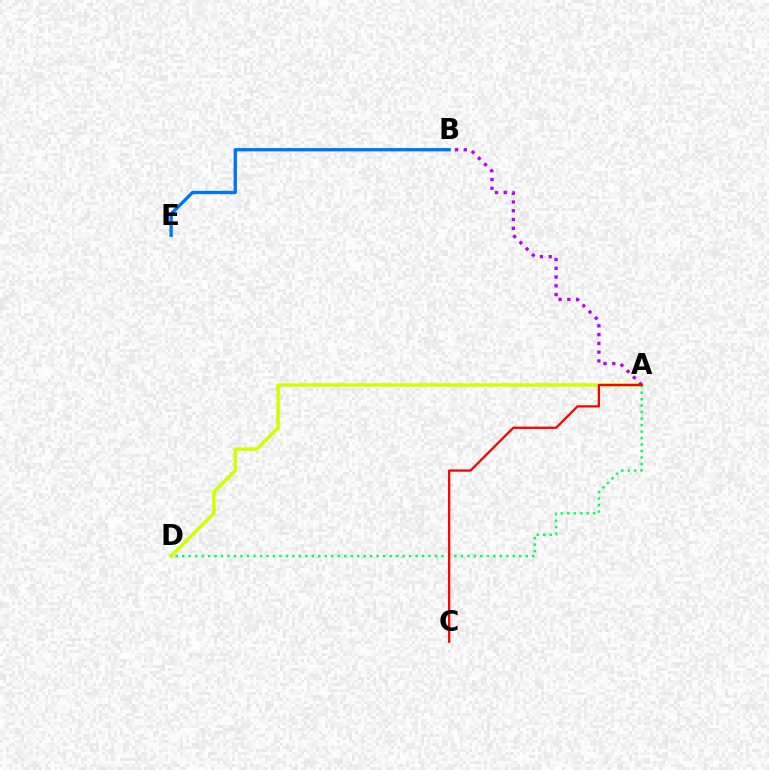{('A', 'D'): [{'color': '#d1ff00', 'line_style': 'solid', 'thickness': 2.53}, {'color': '#00ff5c', 'line_style': 'dotted', 'thickness': 1.76}], ('A', 'B'): [{'color': '#b900ff', 'line_style': 'dotted', 'thickness': 2.38}], ('A', 'C'): [{'color': '#ff0000', 'line_style': 'solid', 'thickness': 1.65}], ('B', 'E'): [{'color': '#0074ff', 'line_style': 'solid', 'thickness': 2.39}]}